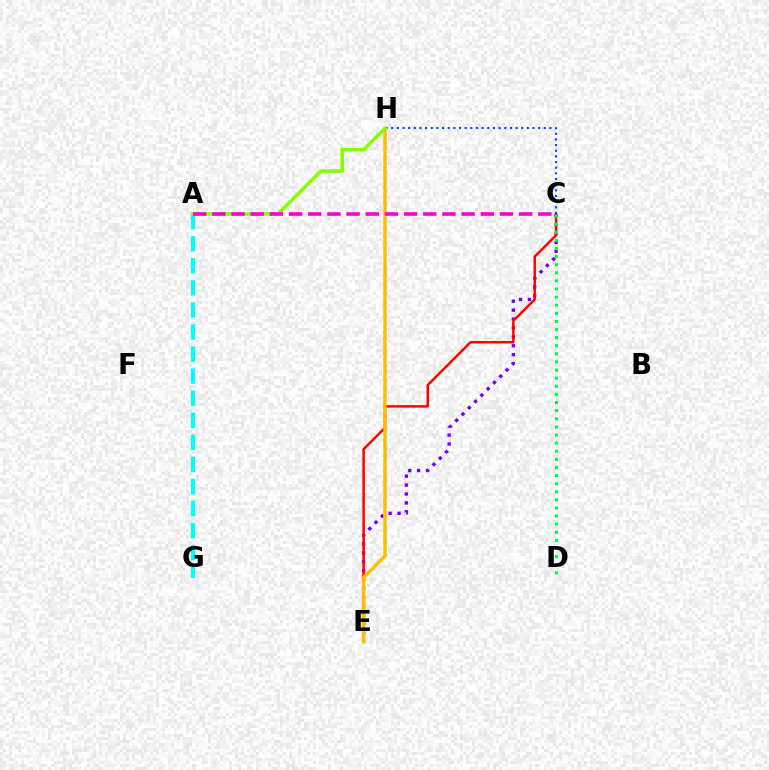{('C', 'E'): [{'color': '#7200ff', 'line_style': 'dotted', 'thickness': 2.42}, {'color': '#ff0000', 'line_style': 'solid', 'thickness': 1.77}], ('E', 'H'): [{'color': '#ffbd00', 'line_style': 'solid', 'thickness': 2.49}], ('C', 'H'): [{'color': '#004bff', 'line_style': 'dotted', 'thickness': 1.54}], ('A', 'G'): [{'color': '#00fff6', 'line_style': 'dashed', 'thickness': 3.0}], ('A', 'H'): [{'color': '#84ff00', 'line_style': 'solid', 'thickness': 2.51}], ('C', 'D'): [{'color': '#00ff39', 'line_style': 'dotted', 'thickness': 2.2}], ('A', 'C'): [{'color': '#ff00cf', 'line_style': 'dashed', 'thickness': 2.6}]}